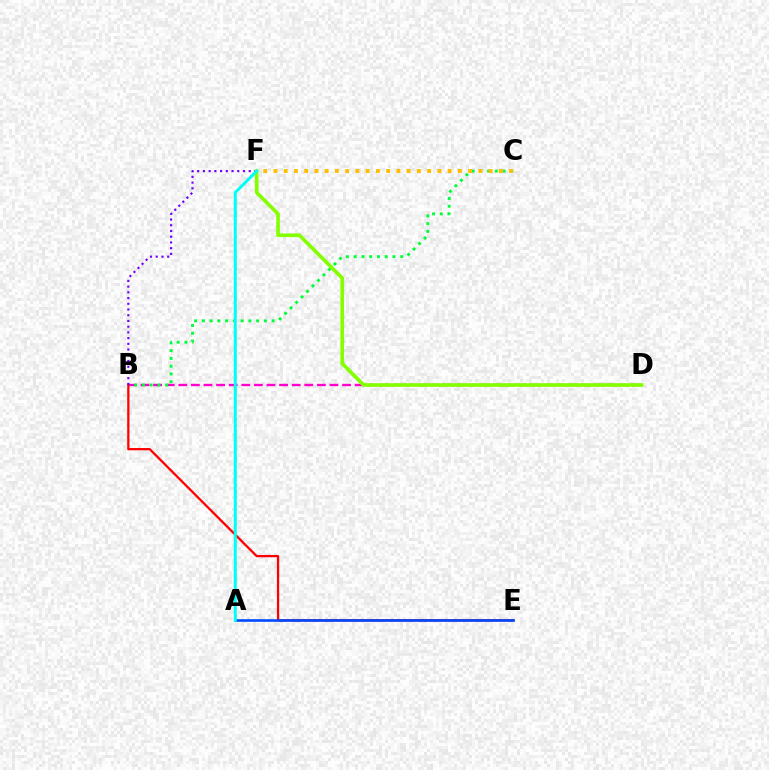{('B', 'D'): [{'color': '#ff00cf', 'line_style': 'dashed', 'thickness': 1.71}], ('B', 'C'): [{'color': '#00ff39', 'line_style': 'dotted', 'thickness': 2.11}], ('C', 'F'): [{'color': '#ffbd00', 'line_style': 'dotted', 'thickness': 2.78}], ('B', 'E'): [{'color': '#ff0000', 'line_style': 'solid', 'thickness': 1.63}], ('B', 'F'): [{'color': '#7200ff', 'line_style': 'dotted', 'thickness': 1.56}], ('D', 'F'): [{'color': '#84ff00', 'line_style': 'solid', 'thickness': 2.63}], ('A', 'E'): [{'color': '#004bff', 'line_style': 'solid', 'thickness': 1.89}], ('A', 'F'): [{'color': '#00fff6', 'line_style': 'solid', 'thickness': 2.18}]}